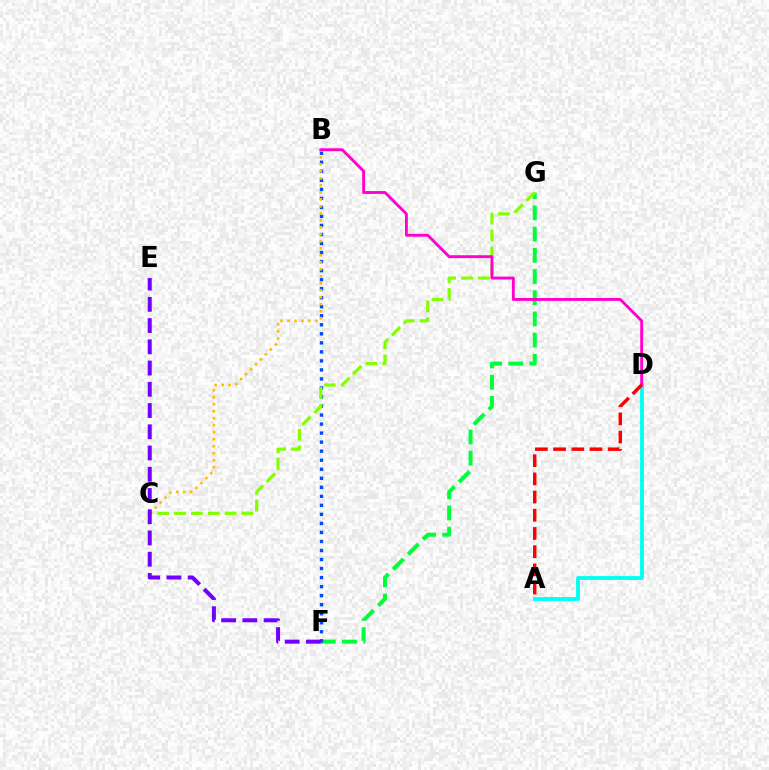{('F', 'G'): [{'color': '#00ff39', 'line_style': 'dashed', 'thickness': 2.88}], ('B', 'F'): [{'color': '#004bff', 'line_style': 'dotted', 'thickness': 2.45}], ('C', 'G'): [{'color': '#84ff00', 'line_style': 'dashed', 'thickness': 2.29}], ('B', 'C'): [{'color': '#ffbd00', 'line_style': 'dotted', 'thickness': 1.9}], ('A', 'D'): [{'color': '#00fff6', 'line_style': 'solid', 'thickness': 2.76}, {'color': '#ff0000', 'line_style': 'dashed', 'thickness': 2.47}], ('B', 'D'): [{'color': '#ff00cf', 'line_style': 'solid', 'thickness': 2.07}], ('E', 'F'): [{'color': '#7200ff', 'line_style': 'dashed', 'thickness': 2.89}]}